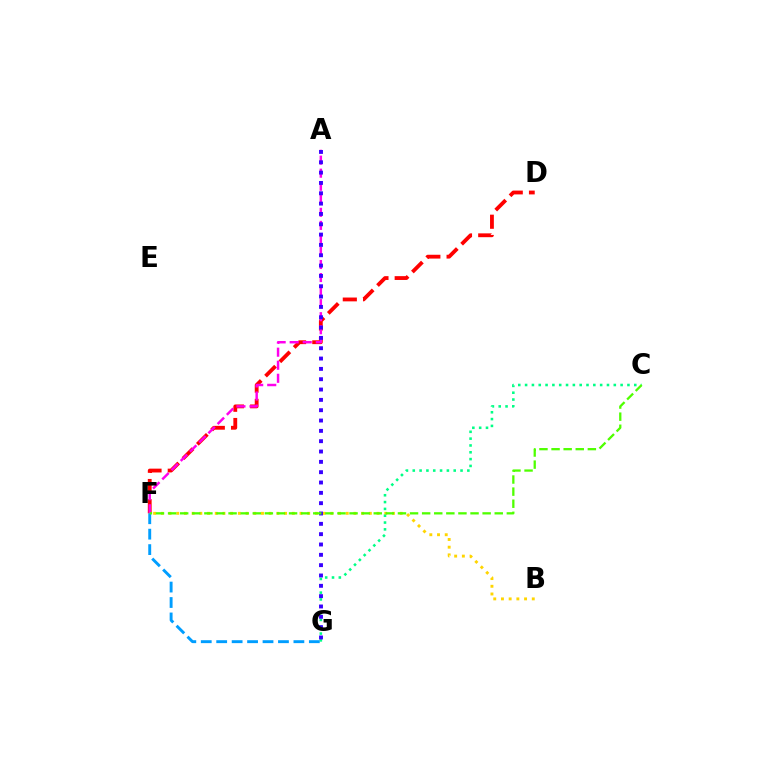{('D', 'F'): [{'color': '#ff0000', 'line_style': 'dashed', 'thickness': 2.75}], ('A', 'F'): [{'color': '#ff00ed', 'line_style': 'dashed', 'thickness': 1.77}], ('B', 'F'): [{'color': '#ffd500', 'line_style': 'dotted', 'thickness': 2.09}], ('C', 'G'): [{'color': '#00ff86', 'line_style': 'dotted', 'thickness': 1.85}], ('F', 'G'): [{'color': '#009eff', 'line_style': 'dashed', 'thickness': 2.1}], ('A', 'G'): [{'color': '#3700ff', 'line_style': 'dotted', 'thickness': 2.81}], ('C', 'F'): [{'color': '#4fff00', 'line_style': 'dashed', 'thickness': 1.64}]}